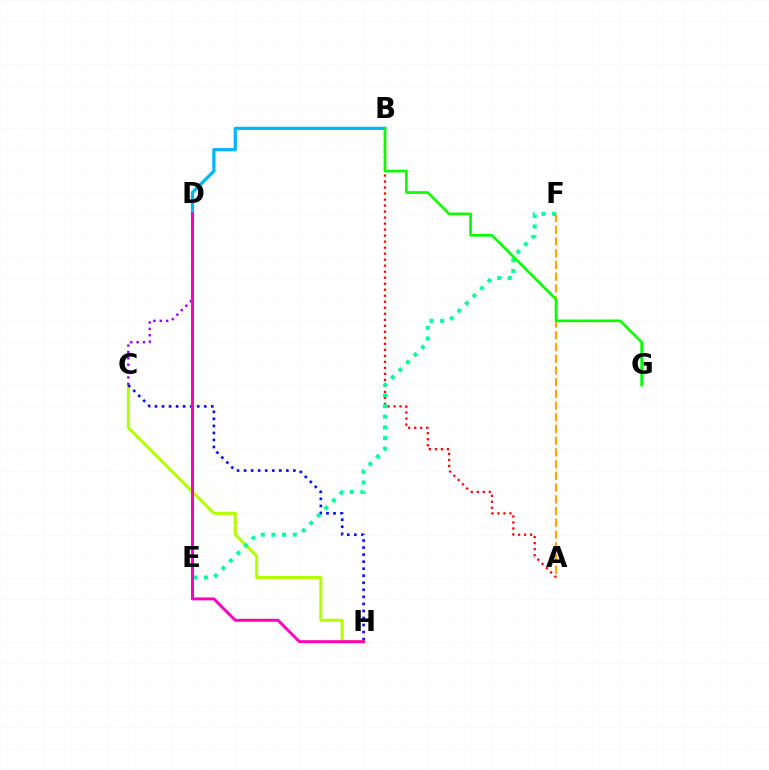{('A', 'B'): [{'color': '#ff0000', 'line_style': 'dotted', 'thickness': 1.63}], ('A', 'F'): [{'color': '#ffa500', 'line_style': 'dashed', 'thickness': 1.59}], ('C', 'H'): [{'color': '#b3ff00', 'line_style': 'solid', 'thickness': 2.18}, {'color': '#0010ff', 'line_style': 'dotted', 'thickness': 1.91}], ('C', 'D'): [{'color': '#9b00ff', 'line_style': 'dotted', 'thickness': 1.73}], ('E', 'F'): [{'color': '#00ff9d', 'line_style': 'dotted', 'thickness': 2.9}], ('B', 'D'): [{'color': '#00b5ff', 'line_style': 'solid', 'thickness': 2.33}], ('B', 'G'): [{'color': '#08ff00', 'line_style': 'solid', 'thickness': 1.92}], ('D', 'H'): [{'color': '#ff00bd', 'line_style': 'solid', 'thickness': 2.13}]}